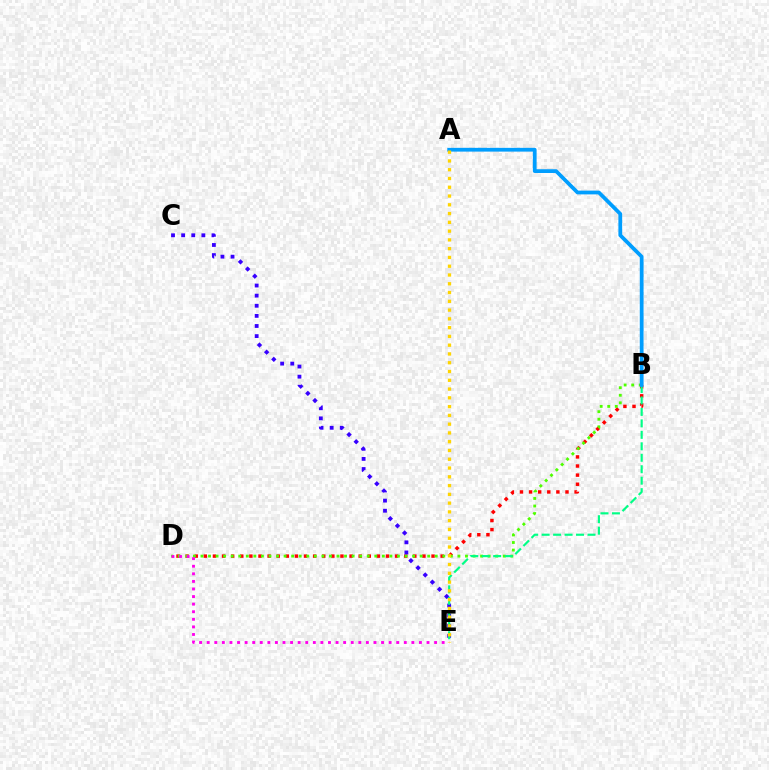{('B', 'D'): [{'color': '#ff0000', 'line_style': 'dotted', 'thickness': 2.47}, {'color': '#4fff00', 'line_style': 'dotted', 'thickness': 2.05}], ('C', 'E'): [{'color': '#3700ff', 'line_style': 'dotted', 'thickness': 2.75}], ('D', 'E'): [{'color': '#ff00ed', 'line_style': 'dotted', 'thickness': 2.06}], ('B', 'E'): [{'color': '#00ff86', 'line_style': 'dashed', 'thickness': 1.56}], ('A', 'B'): [{'color': '#009eff', 'line_style': 'solid', 'thickness': 2.71}], ('A', 'E'): [{'color': '#ffd500', 'line_style': 'dotted', 'thickness': 2.38}]}